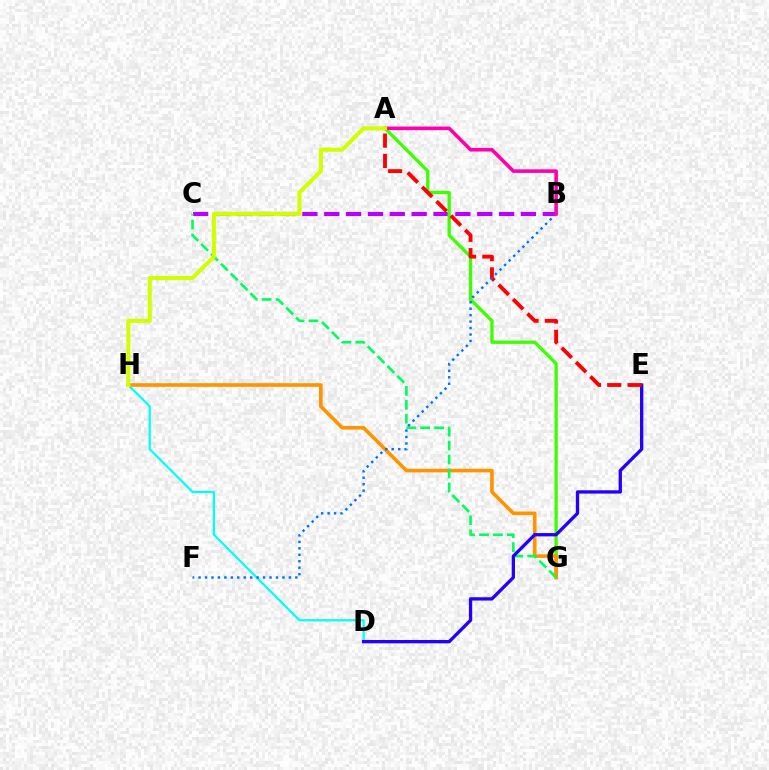{('B', 'C'): [{'color': '#b900ff', 'line_style': 'dashed', 'thickness': 2.97}], ('D', 'H'): [{'color': '#00fff6', 'line_style': 'solid', 'thickness': 1.59}], ('A', 'G'): [{'color': '#3dff00', 'line_style': 'solid', 'thickness': 2.37}], ('G', 'H'): [{'color': '#ff9400', 'line_style': 'solid', 'thickness': 2.61}], ('C', 'G'): [{'color': '#00ff5c', 'line_style': 'dashed', 'thickness': 1.89}], ('D', 'E'): [{'color': '#2500ff', 'line_style': 'solid', 'thickness': 2.39}], ('A', 'E'): [{'color': '#ff0000', 'line_style': 'dashed', 'thickness': 2.76}], ('B', 'F'): [{'color': '#0074ff', 'line_style': 'dotted', 'thickness': 1.75}], ('A', 'B'): [{'color': '#ff00ac', 'line_style': 'solid', 'thickness': 2.59}], ('A', 'H'): [{'color': '#d1ff00', 'line_style': 'solid', 'thickness': 2.92}]}